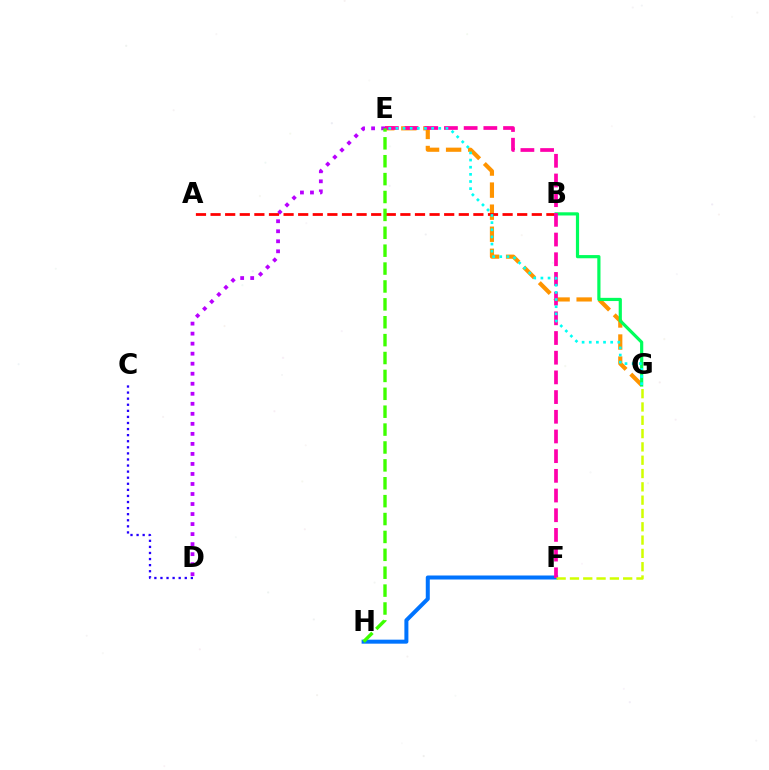{('E', 'G'): [{'color': '#ff9400', 'line_style': 'dashed', 'thickness': 3.0}, {'color': '#00fff6', 'line_style': 'dotted', 'thickness': 1.94}], ('A', 'B'): [{'color': '#ff0000', 'line_style': 'dashed', 'thickness': 1.98}], ('B', 'G'): [{'color': '#00ff5c', 'line_style': 'solid', 'thickness': 2.3}], ('F', 'H'): [{'color': '#0074ff', 'line_style': 'solid', 'thickness': 2.89}], ('E', 'F'): [{'color': '#ff00ac', 'line_style': 'dashed', 'thickness': 2.68}], ('D', 'E'): [{'color': '#b900ff', 'line_style': 'dotted', 'thickness': 2.72}], ('C', 'D'): [{'color': '#2500ff', 'line_style': 'dotted', 'thickness': 1.65}], ('E', 'H'): [{'color': '#3dff00', 'line_style': 'dashed', 'thickness': 2.43}], ('F', 'G'): [{'color': '#d1ff00', 'line_style': 'dashed', 'thickness': 1.81}]}